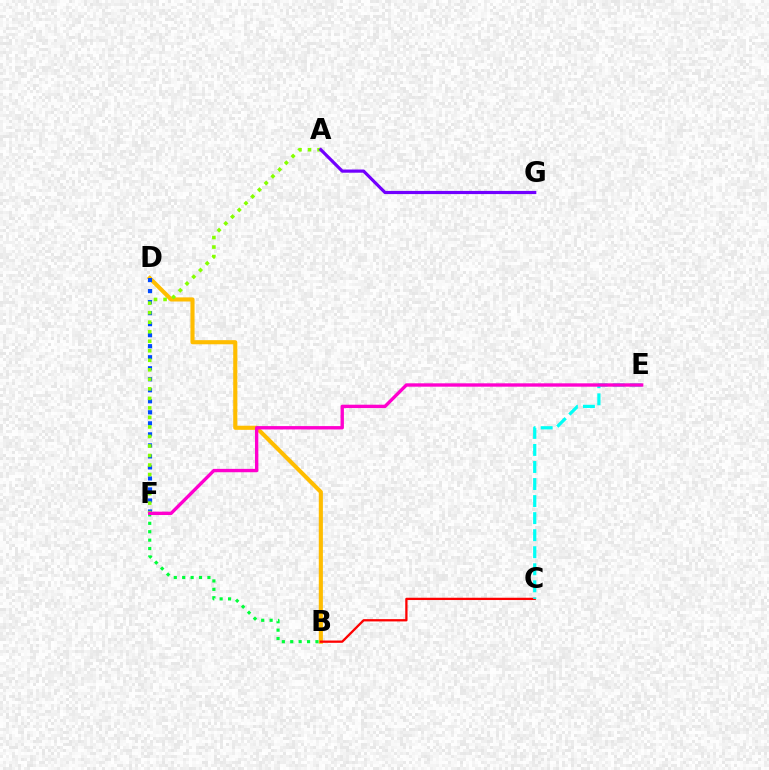{('B', 'D'): [{'color': '#ffbd00', 'line_style': 'solid', 'thickness': 2.96}], ('B', 'C'): [{'color': '#ff0000', 'line_style': 'solid', 'thickness': 1.65}], ('D', 'F'): [{'color': '#004bff', 'line_style': 'dotted', 'thickness': 2.99}], ('C', 'E'): [{'color': '#00fff6', 'line_style': 'dashed', 'thickness': 2.32}], ('B', 'F'): [{'color': '#00ff39', 'line_style': 'dotted', 'thickness': 2.28}], ('A', 'F'): [{'color': '#84ff00', 'line_style': 'dotted', 'thickness': 2.59}], ('E', 'F'): [{'color': '#ff00cf', 'line_style': 'solid', 'thickness': 2.43}], ('A', 'G'): [{'color': '#7200ff', 'line_style': 'solid', 'thickness': 2.29}]}